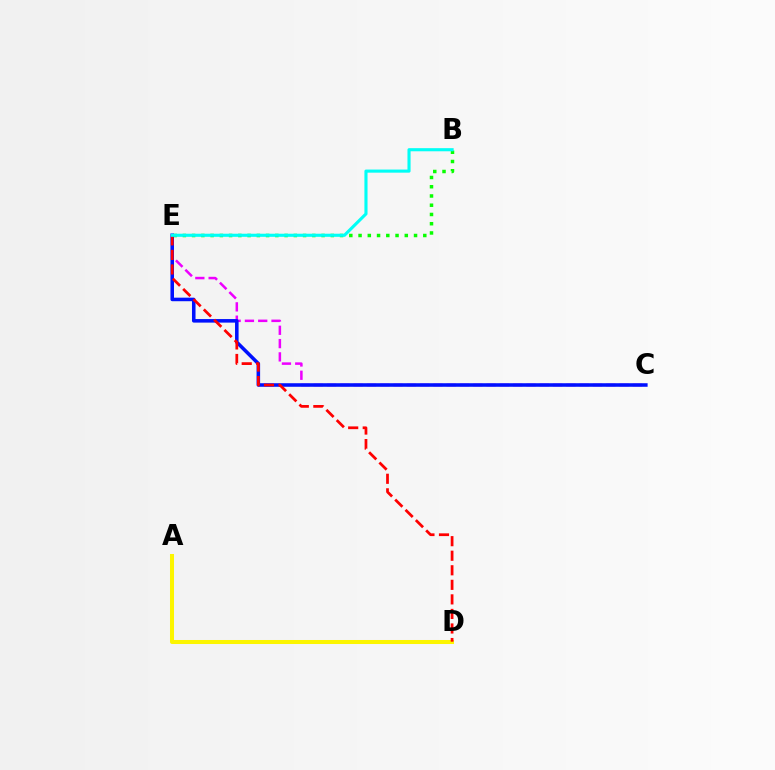{('C', 'E'): [{'color': '#ee00ff', 'line_style': 'dashed', 'thickness': 1.81}, {'color': '#0010ff', 'line_style': 'solid', 'thickness': 2.56}], ('B', 'E'): [{'color': '#08ff00', 'line_style': 'dotted', 'thickness': 2.51}, {'color': '#00fff6', 'line_style': 'solid', 'thickness': 2.24}], ('A', 'D'): [{'color': '#fcf500', 'line_style': 'solid', 'thickness': 2.9}], ('D', 'E'): [{'color': '#ff0000', 'line_style': 'dashed', 'thickness': 1.98}]}